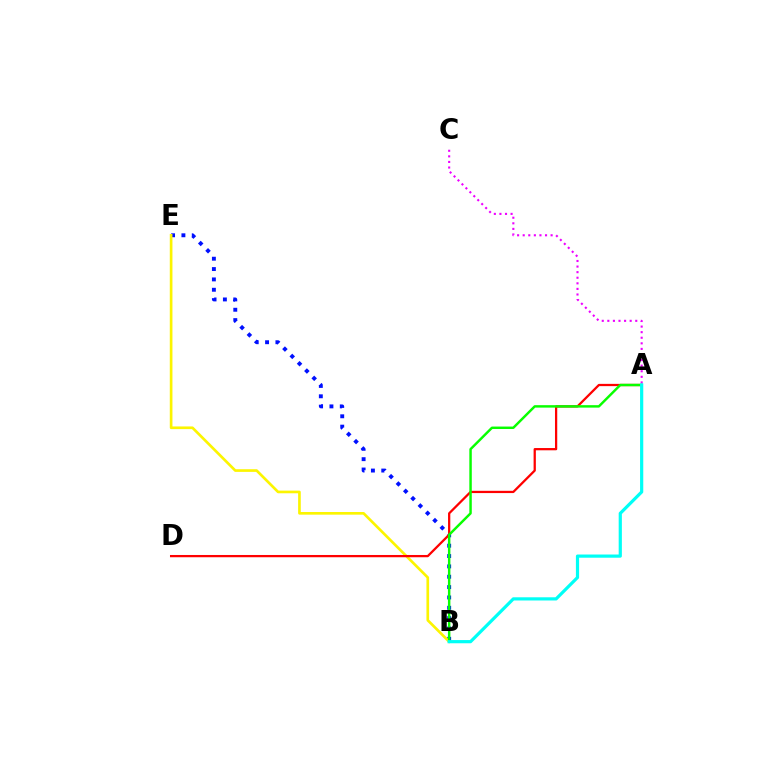{('B', 'E'): [{'color': '#0010ff', 'line_style': 'dotted', 'thickness': 2.81}, {'color': '#fcf500', 'line_style': 'solid', 'thickness': 1.92}], ('A', 'D'): [{'color': '#ff0000', 'line_style': 'solid', 'thickness': 1.63}], ('A', 'B'): [{'color': '#08ff00', 'line_style': 'solid', 'thickness': 1.76}, {'color': '#00fff6', 'line_style': 'solid', 'thickness': 2.3}], ('A', 'C'): [{'color': '#ee00ff', 'line_style': 'dotted', 'thickness': 1.52}]}